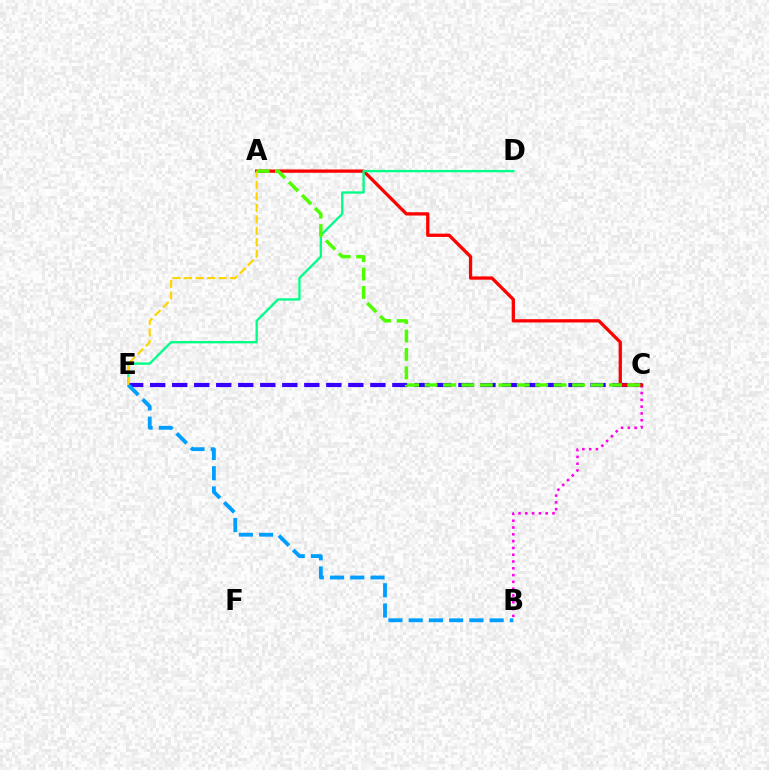{('C', 'E'): [{'color': '#3700ff', 'line_style': 'dashed', 'thickness': 2.99}], ('B', 'C'): [{'color': '#ff00ed', 'line_style': 'dotted', 'thickness': 1.85}], ('A', 'C'): [{'color': '#ff0000', 'line_style': 'solid', 'thickness': 2.36}, {'color': '#4fff00', 'line_style': 'dashed', 'thickness': 2.5}], ('D', 'E'): [{'color': '#00ff86', 'line_style': 'solid', 'thickness': 1.68}], ('A', 'E'): [{'color': '#ffd500', 'line_style': 'dashed', 'thickness': 1.56}], ('B', 'E'): [{'color': '#009eff', 'line_style': 'dashed', 'thickness': 2.75}]}